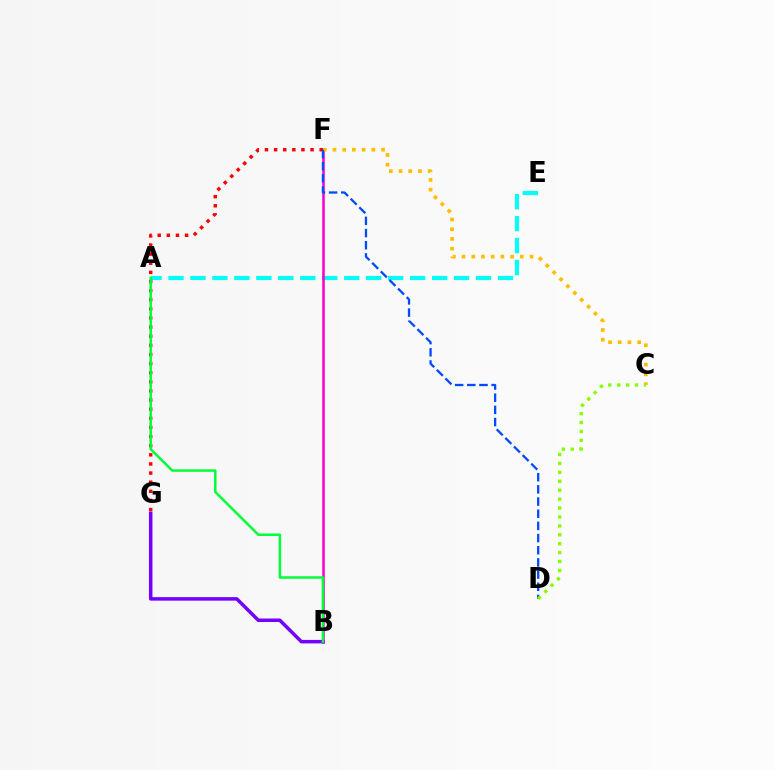{('A', 'E'): [{'color': '#00fff6', 'line_style': 'dashed', 'thickness': 2.98}], ('B', 'F'): [{'color': '#ff00cf', 'line_style': 'solid', 'thickness': 1.84}], ('F', 'G'): [{'color': '#ff0000', 'line_style': 'dotted', 'thickness': 2.48}], ('C', 'F'): [{'color': '#ffbd00', 'line_style': 'dotted', 'thickness': 2.64}], ('D', 'F'): [{'color': '#004bff', 'line_style': 'dashed', 'thickness': 1.65}], ('C', 'D'): [{'color': '#84ff00', 'line_style': 'dotted', 'thickness': 2.42}], ('B', 'G'): [{'color': '#7200ff', 'line_style': 'solid', 'thickness': 2.52}], ('A', 'B'): [{'color': '#00ff39', 'line_style': 'solid', 'thickness': 1.81}]}